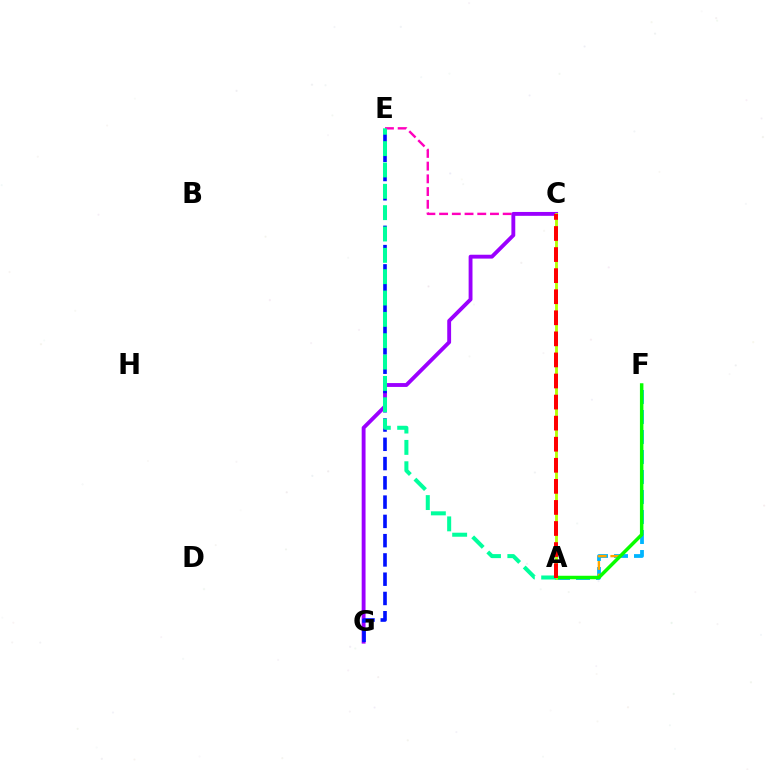{('A', 'F'): [{'color': '#00b5ff', 'line_style': 'dashed', 'thickness': 2.72}, {'color': '#ffa500', 'line_style': 'dashed', 'thickness': 1.71}, {'color': '#08ff00', 'line_style': 'solid', 'thickness': 2.51}], ('C', 'E'): [{'color': '#ff00bd', 'line_style': 'dashed', 'thickness': 1.73}], ('C', 'G'): [{'color': '#9b00ff', 'line_style': 'solid', 'thickness': 2.78}], ('A', 'C'): [{'color': '#b3ff00', 'line_style': 'solid', 'thickness': 2.05}, {'color': '#ff0000', 'line_style': 'dashed', 'thickness': 2.86}], ('E', 'G'): [{'color': '#0010ff', 'line_style': 'dashed', 'thickness': 2.62}], ('A', 'E'): [{'color': '#00ff9d', 'line_style': 'dashed', 'thickness': 2.9}]}